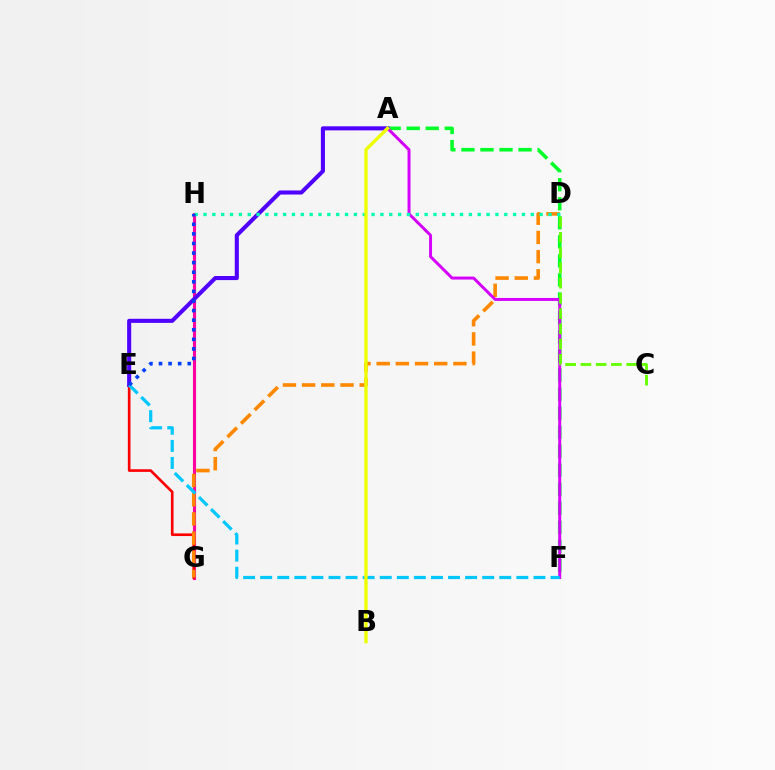{('G', 'H'): [{'color': '#ff00a0', 'line_style': 'solid', 'thickness': 2.23}], ('E', 'G'): [{'color': '#ff0000', 'line_style': 'solid', 'thickness': 1.91}], ('A', 'F'): [{'color': '#00ff27', 'line_style': 'dashed', 'thickness': 2.59}, {'color': '#d600ff', 'line_style': 'solid', 'thickness': 2.13}], ('A', 'E'): [{'color': '#4f00ff', 'line_style': 'solid', 'thickness': 2.94}], ('D', 'G'): [{'color': '#ff8800', 'line_style': 'dashed', 'thickness': 2.61}], ('E', 'F'): [{'color': '#00c7ff', 'line_style': 'dashed', 'thickness': 2.32}], ('C', 'D'): [{'color': '#66ff00', 'line_style': 'dashed', 'thickness': 2.07}], ('D', 'H'): [{'color': '#00ffaf', 'line_style': 'dotted', 'thickness': 2.4}], ('E', 'H'): [{'color': '#003fff', 'line_style': 'dotted', 'thickness': 2.6}], ('A', 'B'): [{'color': '#eeff00', 'line_style': 'solid', 'thickness': 2.4}]}